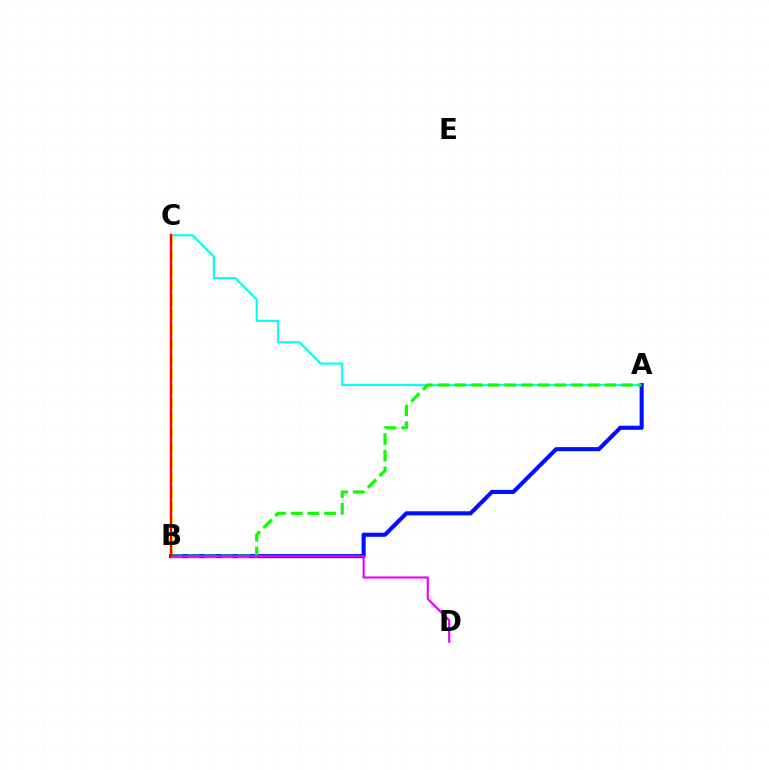{('A', 'C'): [{'color': '#00fff6', 'line_style': 'solid', 'thickness': 1.55}], ('B', 'C'): [{'color': '#fcf500', 'line_style': 'dashed', 'thickness': 2.01}, {'color': '#ff0000', 'line_style': 'solid', 'thickness': 1.73}], ('A', 'B'): [{'color': '#0010ff', 'line_style': 'solid', 'thickness': 2.95}, {'color': '#08ff00', 'line_style': 'dashed', 'thickness': 2.27}], ('B', 'D'): [{'color': '#ee00ff', 'line_style': 'solid', 'thickness': 1.55}]}